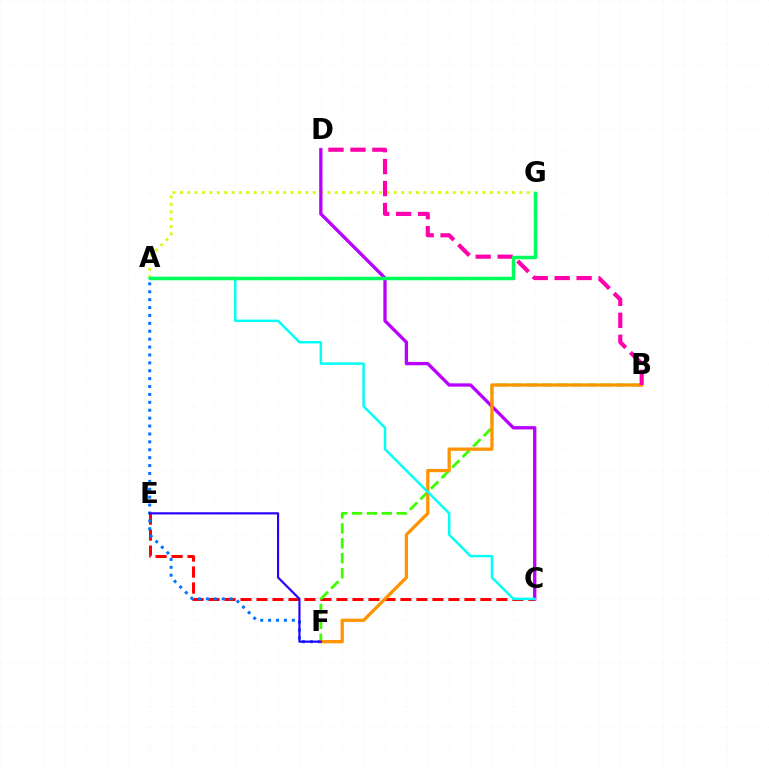{('C', 'E'): [{'color': '#ff0000', 'line_style': 'dashed', 'thickness': 2.17}], ('A', 'G'): [{'color': '#d1ff00', 'line_style': 'dotted', 'thickness': 2.0}, {'color': '#00ff5c', 'line_style': 'solid', 'thickness': 2.52}], ('B', 'F'): [{'color': '#3dff00', 'line_style': 'dashed', 'thickness': 2.02}, {'color': '#ff9400', 'line_style': 'solid', 'thickness': 2.35}], ('A', 'F'): [{'color': '#0074ff', 'line_style': 'dotted', 'thickness': 2.15}], ('C', 'D'): [{'color': '#b900ff', 'line_style': 'solid', 'thickness': 2.38}], ('B', 'D'): [{'color': '#ff00ac', 'line_style': 'dashed', 'thickness': 2.98}], ('E', 'F'): [{'color': '#2500ff', 'line_style': 'solid', 'thickness': 1.55}], ('A', 'C'): [{'color': '#00fff6', 'line_style': 'solid', 'thickness': 1.76}]}